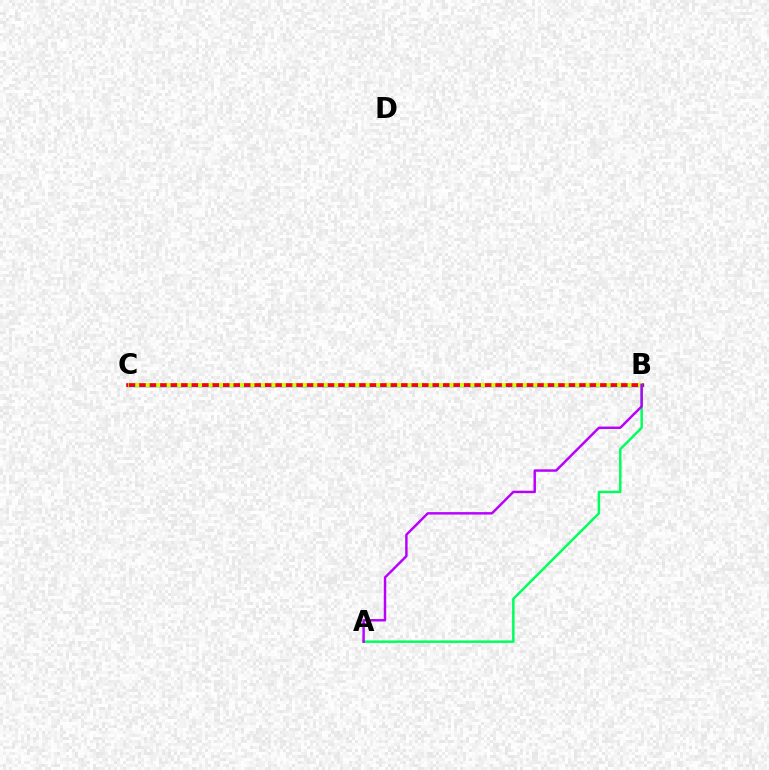{('B', 'C'): [{'color': '#0074ff', 'line_style': 'solid', 'thickness': 2.5}, {'color': '#ff0000', 'line_style': 'solid', 'thickness': 2.6}, {'color': '#d1ff00', 'line_style': 'dotted', 'thickness': 2.85}], ('A', 'B'): [{'color': '#00ff5c', 'line_style': 'solid', 'thickness': 1.77}, {'color': '#b900ff', 'line_style': 'solid', 'thickness': 1.76}]}